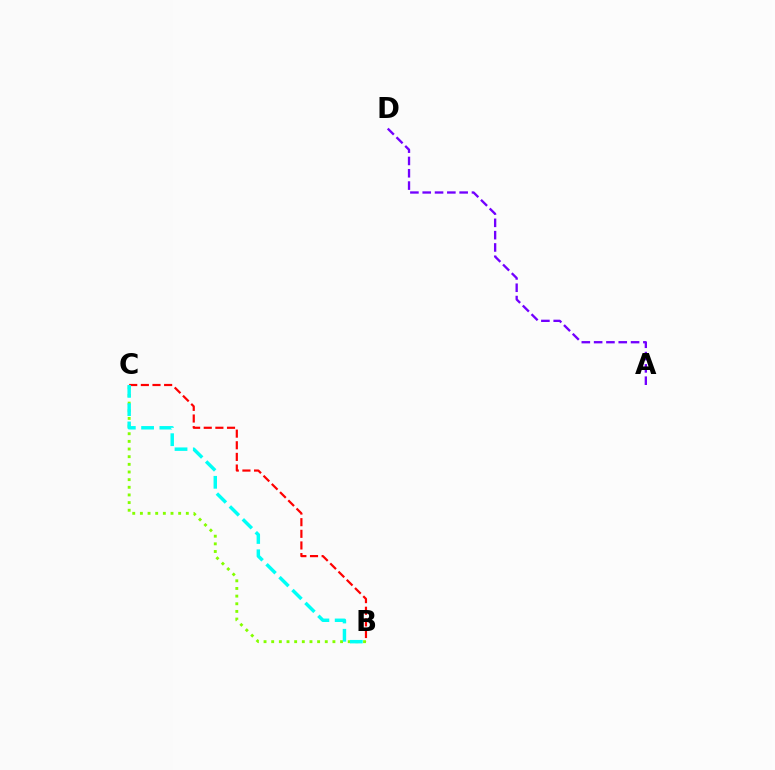{('B', 'C'): [{'color': '#84ff00', 'line_style': 'dotted', 'thickness': 2.08}, {'color': '#ff0000', 'line_style': 'dashed', 'thickness': 1.58}, {'color': '#00fff6', 'line_style': 'dashed', 'thickness': 2.48}], ('A', 'D'): [{'color': '#7200ff', 'line_style': 'dashed', 'thickness': 1.67}]}